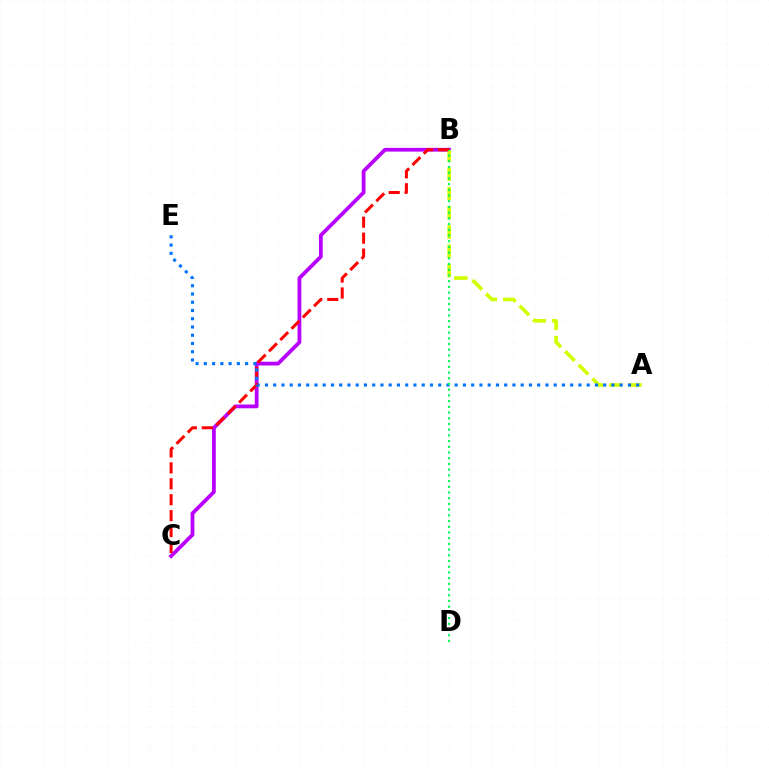{('B', 'C'): [{'color': '#b900ff', 'line_style': 'solid', 'thickness': 2.72}, {'color': '#ff0000', 'line_style': 'dashed', 'thickness': 2.16}], ('A', 'B'): [{'color': '#d1ff00', 'line_style': 'dashed', 'thickness': 2.61}], ('A', 'E'): [{'color': '#0074ff', 'line_style': 'dotted', 'thickness': 2.24}], ('B', 'D'): [{'color': '#00ff5c', 'line_style': 'dotted', 'thickness': 1.55}]}